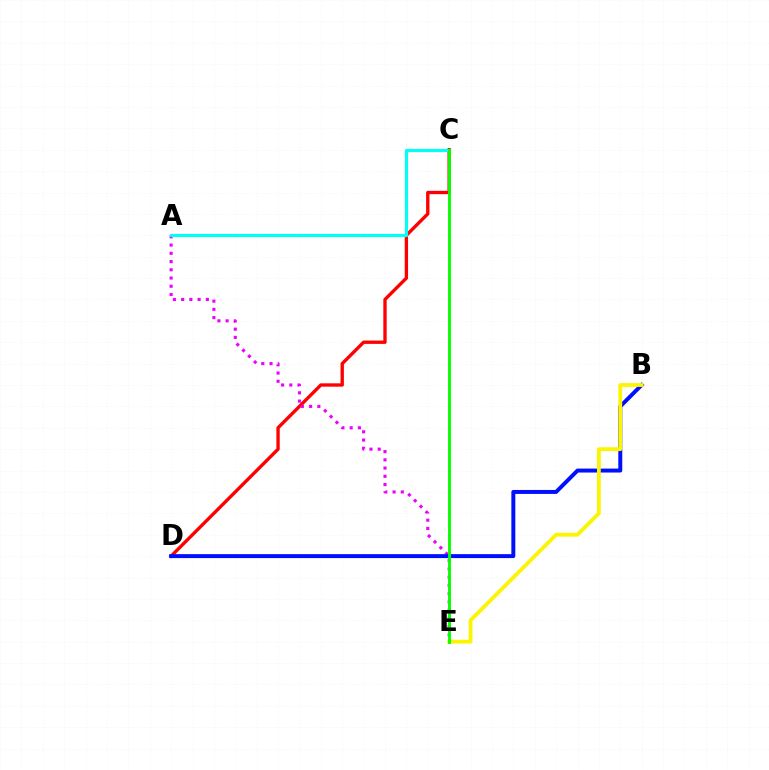{('C', 'D'): [{'color': '#ff0000', 'line_style': 'solid', 'thickness': 2.41}], ('A', 'E'): [{'color': '#ee00ff', 'line_style': 'dotted', 'thickness': 2.24}], ('B', 'D'): [{'color': '#0010ff', 'line_style': 'solid', 'thickness': 2.85}], ('B', 'E'): [{'color': '#fcf500', 'line_style': 'solid', 'thickness': 2.73}], ('A', 'C'): [{'color': '#00fff6', 'line_style': 'solid', 'thickness': 2.28}], ('C', 'E'): [{'color': '#08ff00', 'line_style': 'solid', 'thickness': 2.1}]}